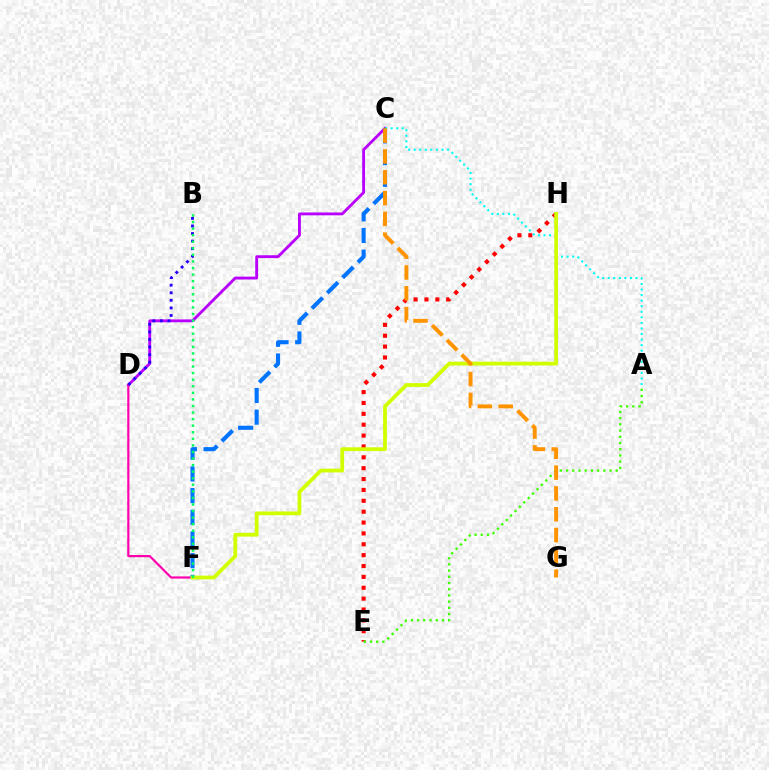{('C', 'D'): [{'color': '#b900ff', 'line_style': 'solid', 'thickness': 2.06}], ('D', 'F'): [{'color': '#ff00ac', 'line_style': 'solid', 'thickness': 1.58}], ('C', 'F'): [{'color': '#0074ff', 'line_style': 'dashed', 'thickness': 2.95}], ('E', 'H'): [{'color': '#ff0000', 'line_style': 'dotted', 'thickness': 2.95}], ('A', 'E'): [{'color': '#3dff00', 'line_style': 'dotted', 'thickness': 1.69}], ('A', 'C'): [{'color': '#00fff6', 'line_style': 'dotted', 'thickness': 1.51}], ('B', 'D'): [{'color': '#2500ff', 'line_style': 'dotted', 'thickness': 2.06}], ('F', 'H'): [{'color': '#d1ff00', 'line_style': 'solid', 'thickness': 2.73}], ('B', 'F'): [{'color': '#00ff5c', 'line_style': 'dotted', 'thickness': 1.78}], ('C', 'G'): [{'color': '#ff9400', 'line_style': 'dashed', 'thickness': 2.83}]}